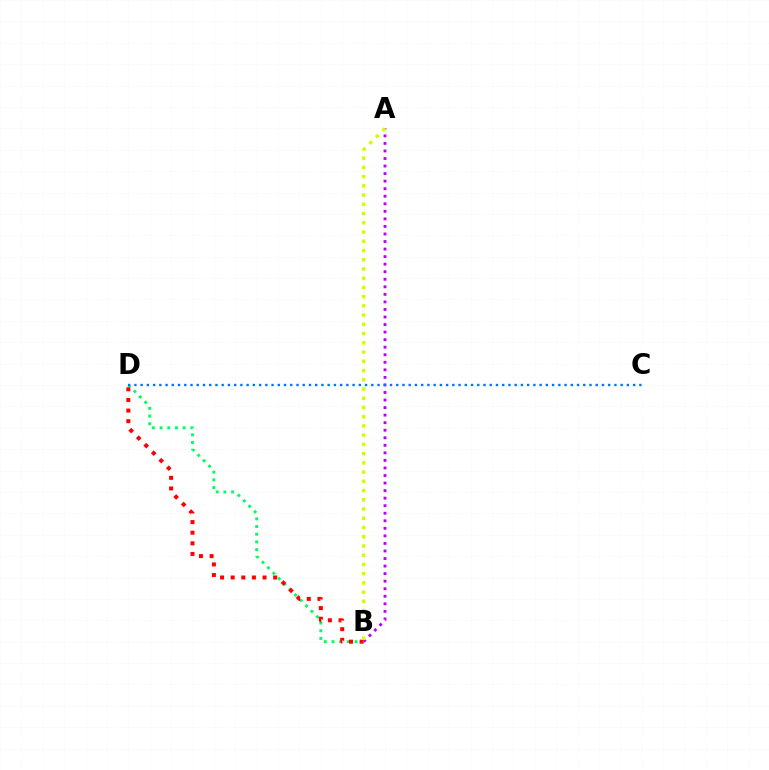{('A', 'B'): [{'color': '#b900ff', 'line_style': 'dotted', 'thickness': 2.05}, {'color': '#d1ff00', 'line_style': 'dotted', 'thickness': 2.51}], ('B', 'D'): [{'color': '#00ff5c', 'line_style': 'dotted', 'thickness': 2.09}, {'color': '#ff0000', 'line_style': 'dotted', 'thickness': 2.89}], ('C', 'D'): [{'color': '#0074ff', 'line_style': 'dotted', 'thickness': 1.69}]}